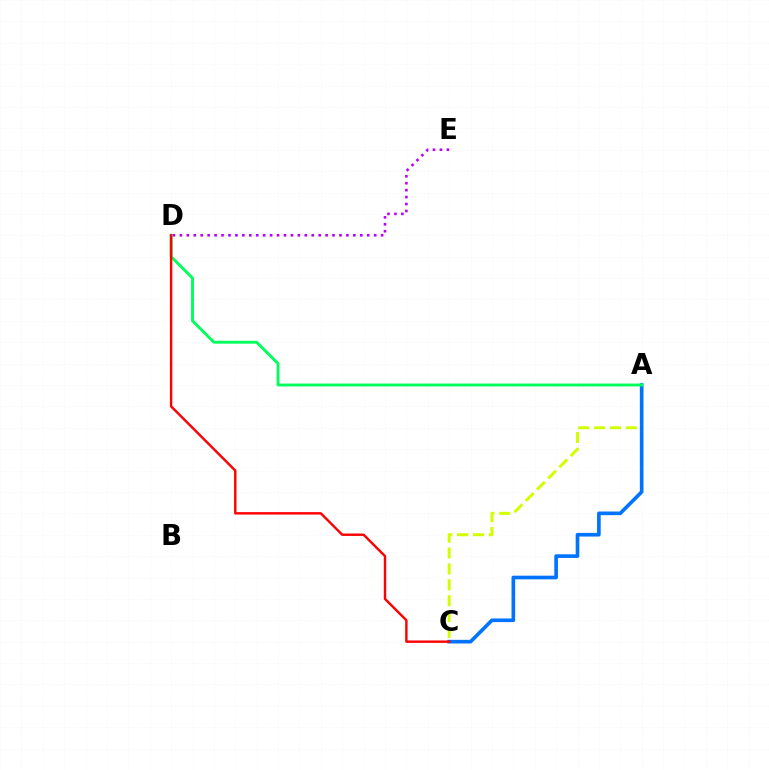{('A', 'C'): [{'color': '#d1ff00', 'line_style': 'dashed', 'thickness': 2.16}, {'color': '#0074ff', 'line_style': 'solid', 'thickness': 2.63}], ('D', 'E'): [{'color': '#b900ff', 'line_style': 'dotted', 'thickness': 1.89}], ('A', 'D'): [{'color': '#00ff5c', 'line_style': 'solid', 'thickness': 2.08}], ('C', 'D'): [{'color': '#ff0000', 'line_style': 'solid', 'thickness': 1.74}]}